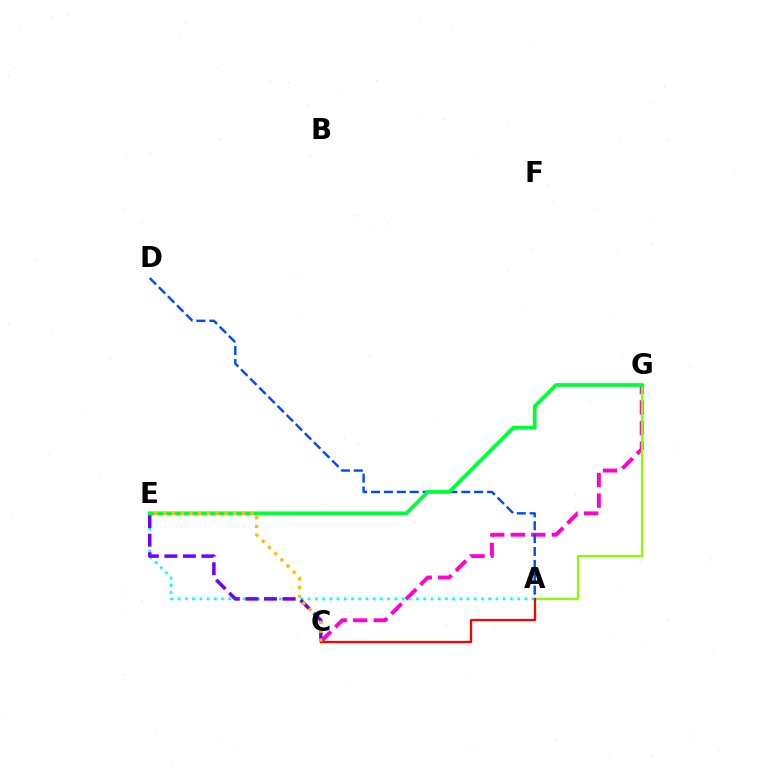{('C', 'G'): [{'color': '#ff00cf', 'line_style': 'dashed', 'thickness': 2.79}], ('A', 'G'): [{'color': '#84ff00', 'line_style': 'solid', 'thickness': 1.59}], ('A', 'E'): [{'color': '#00fff6', 'line_style': 'dotted', 'thickness': 1.96}], ('A', 'C'): [{'color': '#ff0000', 'line_style': 'solid', 'thickness': 1.64}], ('A', 'D'): [{'color': '#004bff', 'line_style': 'dashed', 'thickness': 1.75}], ('C', 'E'): [{'color': '#7200ff', 'line_style': 'dashed', 'thickness': 2.52}, {'color': '#ffbd00', 'line_style': 'dotted', 'thickness': 2.38}], ('E', 'G'): [{'color': '#00ff39', 'line_style': 'solid', 'thickness': 2.71}]}